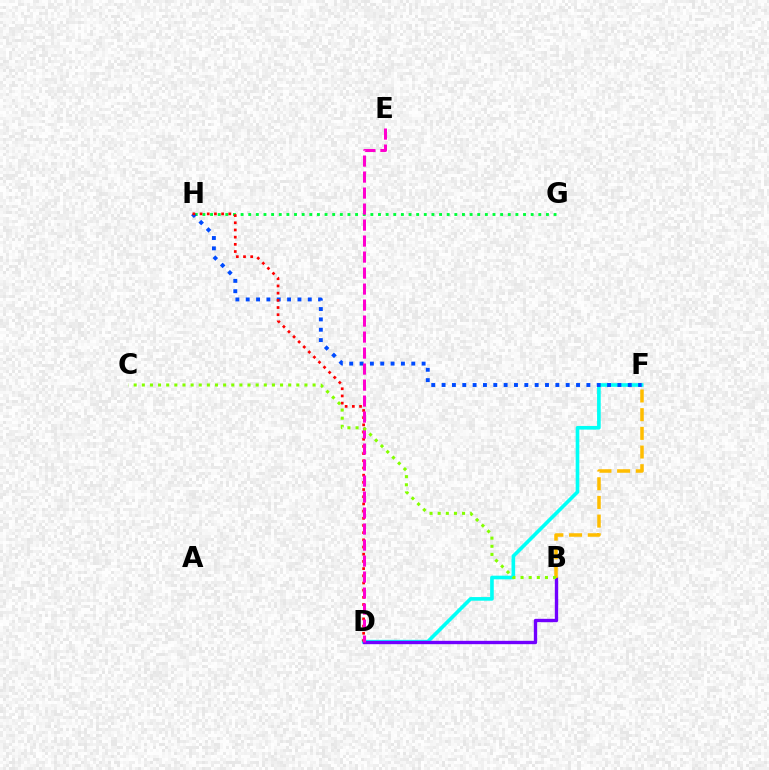{('D', 'F'): [{'color': '#00fff6', 'line_style': 'solid', 'thickness': 2.62}], ('G', 'H'): [{'color': '#00ff39', 'line_style': 'dotted', 'thickness': 2.07}], ('F', 'H'): [{'color': '#004bff', 'line_style': 'dotted', 'thickness': 2.81}], ('D', 'H'): [{'color': '#ff0000', 'line_style': 'dotted', 'thickness': 1.95}], ('B', 'D'): [{'color': '#7200ff', 'line_style': 'solid', 'thickness': 2.42}], ('D', 'E'): [{'color': '#ff00cf', 'line_style': 'dashed', 'thickness': 2.17}], ('B', 'F'): [{'color': '#ffbd00', 'line_style': 'dashed', 'thickness': 2.54}], ('B', 'C'): [{'color': '#84ff00', 'line_style': 'dotted', 'thickness': 2.21}]}